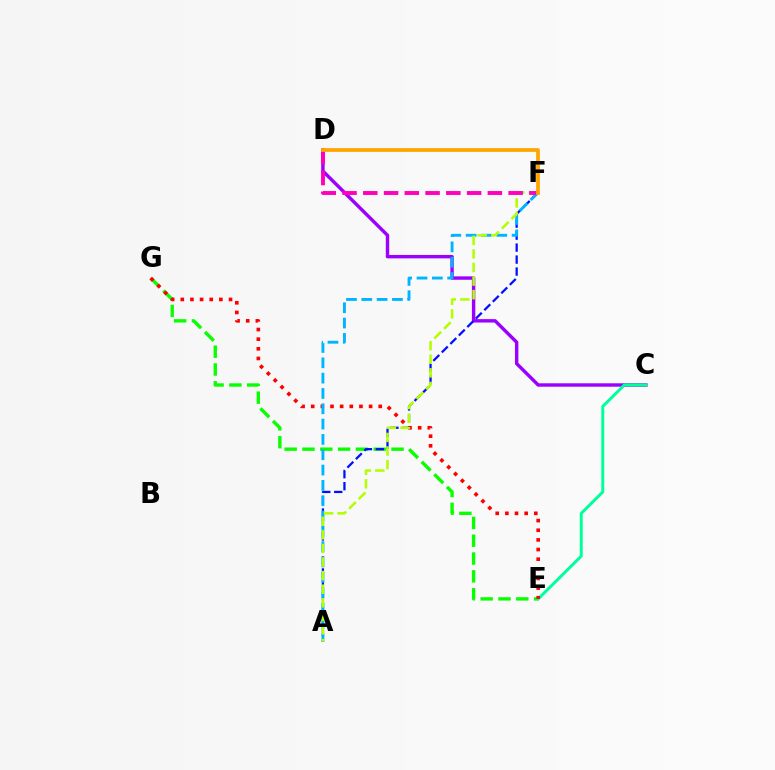{('E', 'G'): [{'color': '#08ff00', 'line_style': 'dashed', 'thickness': 2.42}, {'color': '#ff0000', 'line_style': 'dotted', 'thickness': 2.62}], ('C', 'D'): [{'color': '#9b00ff', 'line_style': 'solid', 'thickness': 2.46}], ('C', 'E'): [{'color': '#00ff9d', 'line_style': 'solid', 'thickness': 2.15}], ('A', 'F'): [{'color': '#0010ff', 'line_style': 'dashed', 'thickness': 1.63}, {'color': '#00b5ff', 'line_style': 'dashed', 'thickness': 2.08}, {'color': '#b3ff00', 'line_style': 'dashed', 'thickness': 1.85}], ('D', 'F'): [{'color': '#ff00bd', 'line_style': 'dashed', 'thickness': 2.82}, {'color': '#ffa500', 'line_style': 'solid', 'thickness': 2.71}]}